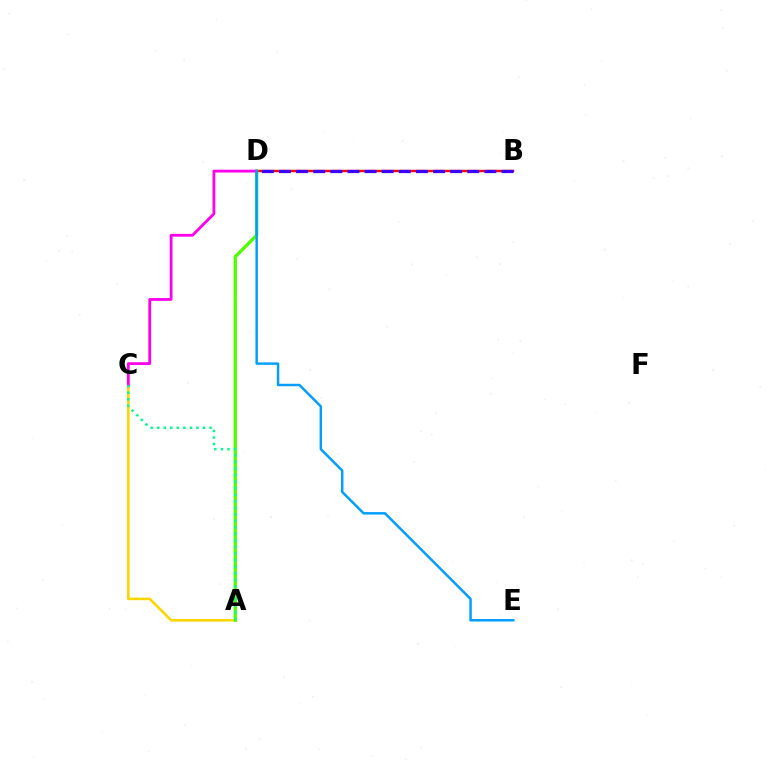{('A', 'C'): [{'color': '#ffd500', 'line_style': 'solid', 'thickness': 1.86}, {'color': '#00ff86', 'line_style': 'dotted', 'thickness': 1.78}], ('B', 'D'): [{'color': '#ff0000', 'line_style': 'solid', 'thickness': 1.74}, {'color': '#3700ff', 'line_style': 'dashed', 'thickness': 2.33}], ('A', 'D'): [{'color': '#4fff00', 'line_style': 'solid', 'thickness': 2.38}], ('C', 'D'): [{'color': '#ff00ed', 'line_style': 'solid', 'thickness': 2.02}], ('D', 'E'): [{'color': '#009eff', 'line_style': 'solid', 'thickness': 1.77}]}